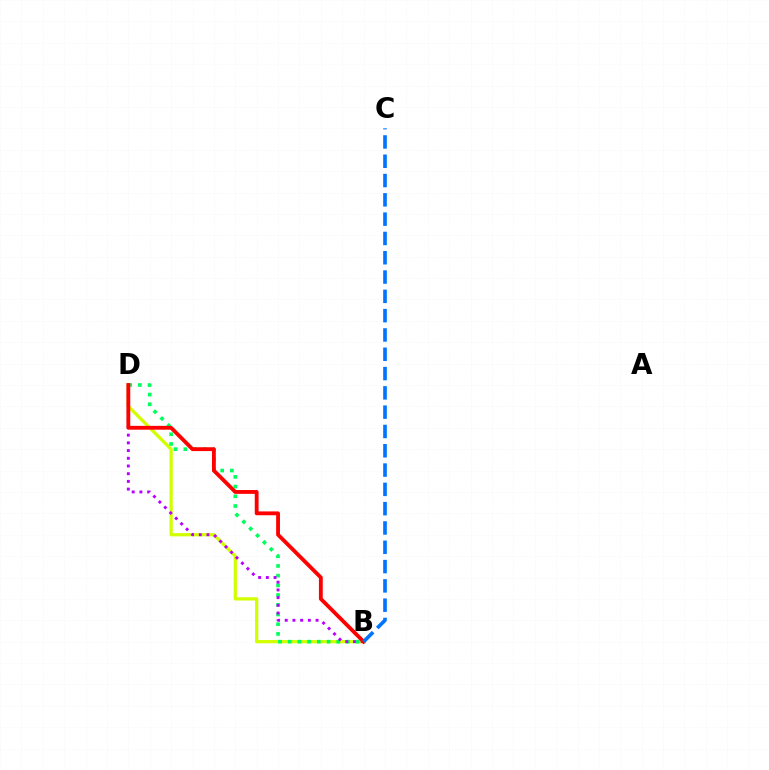{('B', 'D'): [{'color': '#d1ff00', 'line_style': 'solid', 'thickness': 2.34}, {'color': '#00ff5c', 'line_style': 'dotted', 'thickness': 2.64}, {'color': '#b900ff', 'line_style': 'dotted', 'thickness': 2.09}, {'color': '#ff0000', 'line_style': 'solid', 'thickness': 2.76}], ('B', 'C'): [{'color': '#0074ff', 'line_style': 'dashed', 'thickness': 2.62}]}